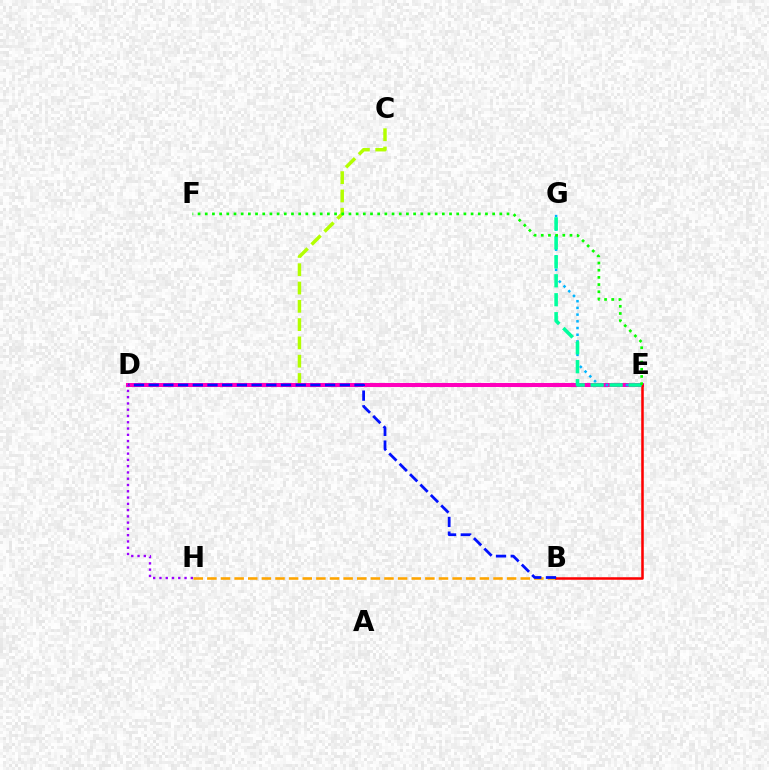{('C', 'D'): [{'color': '#b3ff00', 'line_style': 'dashed', 'thickness': 2.49}], ('D', 'E'): [{'color': '#ff00bd', 'line_style': 'solid', 'thickness': 2.9}], ('E', 'G'): [{'color': '#00b5ff', 'line_style': 'dotted', 'thickness': 1.82}, {'color': '#00ff9d', 'line_style': 'dashed', 'thickness': 2.58}], ('B', 'H'): [{'color': '#ffa500', 'line_style': 'dashed', 'thickness': 1.85}], ('B', 'E'): [{'color': '#ff0000', 'line_style': 'solid', 'thickness': 1.82}], ('B', 'D'): [{'color': '#0010ff', 'line_style': 'dashed', 'thickness': 2.0}], ('E', 'F'): [{'color': '#08ff00', 'line_style': 'dotted', 'thickness': 1.95}], ('D', 'H'): [{'color': '#9b00ff', 'line_style': 'dotted', 'thickness': 1.7}]}